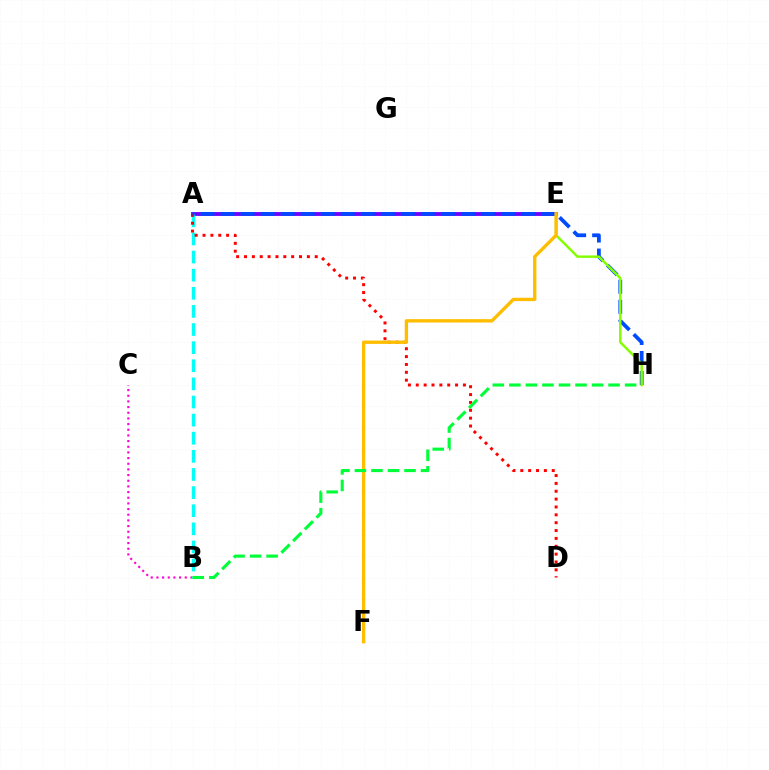{('B', 'C'): [{'color': '#ff00cf', 'line_style': 'dotted', 'thickness': 1.54}], ('A', 'E'): [{'color': '#7200ff', 'line_style': 'solid', 'thickness': 2.77}], ('A', 'B'): [{'color': '#00fff6', 'line_style': 'dashed', 'thickness': 2.46}], ('A', 'D'): [{'color': '#ff0000', 'line_style': 'dotted', 'thickness': 2.14}], ('A', 'H'): [{'color': '#004bff', 'line_style': 'dashed', 'thickness': 2.72}], ('E', 'H'): [{'color': '#84ff00', 'line_style': 'solid', 'thickness': 1.77}], ('E', 'F'): [{'color': '#ffbd00', 'line_style': 'solid', 'thickness': 2.41}], ('B', 'H'): [{'color': '#00ff39', 'line_style': 'dashed', 'thickness': 2.25}]}